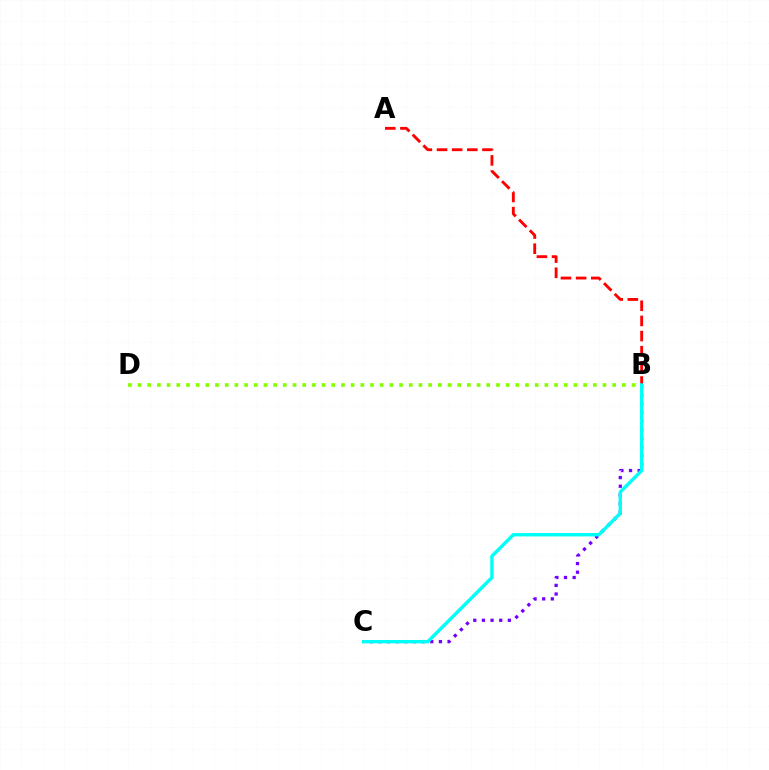{('B', 'C'): [{'color': '#7200ff', 'line_style': 'dotted', 'thickness': 2.35}, {'color': '#00fff6', 'line_style': 'solid', 'thickness': 2.44}], ('B', 'D'): [{'color': '#84ff00', 'line_style': 'dotted', 'thickness': 2.63}], ('A', 'B'): [{'color': '#ff0000', 'line_style': 'dashed', 'thickness': 2.06}]}